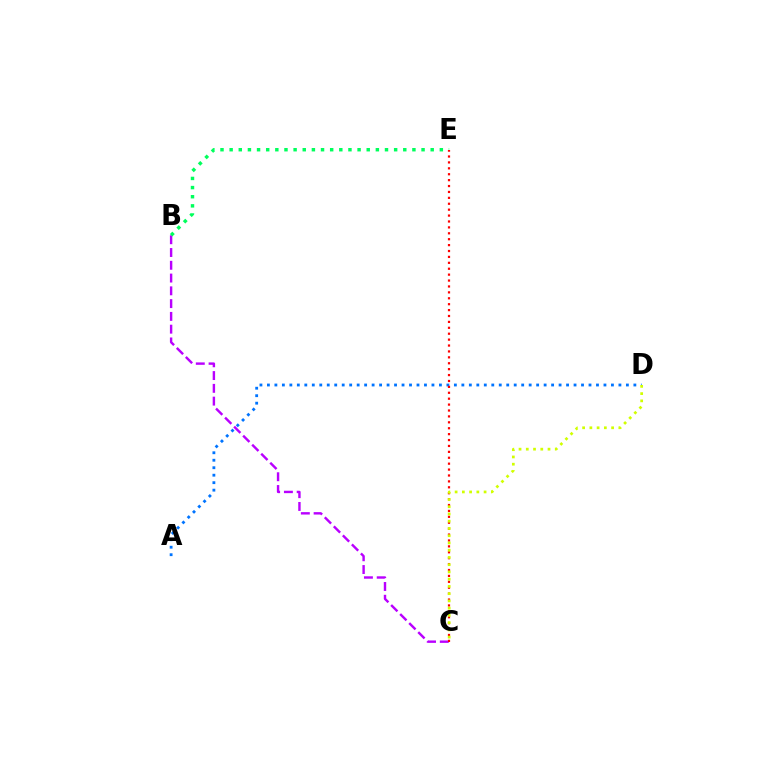{('B', 'C'): [{'color': '#b900ff', 'line_style': 'dashed', 'thickness': 1.74}], ('B', 'E'): [{'color': '#00ff5c', 'line_style': 'dotted', 'thickness': 2.48}], ('A', 'D'): [{'color': '#0074ff', 'line_style': 'dotted', 'thickness': 2.03}], ('C', 'E'): [{'color': '#ff0000', 'line_style': 'dotted', 'thickness': 1.6}], ('C', 'D'): [{'color': '#d1ff00', 'line_style': 'dotted', 'thickness': 1.97}]}